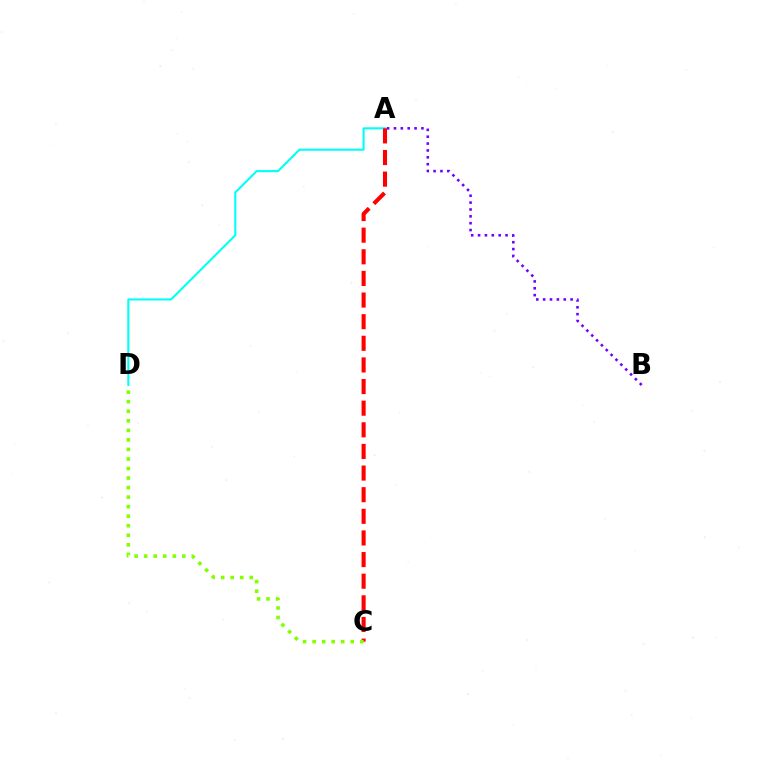{('A', 'D'): [{'color': '#00fff6', 'line_style': 'solid', 'thickness': 1.5}], ('A', 'C'): [{'color': '#ff0000', 'line_style': 'dashed', 'thickness': 2.94}], ('A', 'B'): [{'color': '#7200ff', 'line_style': 'dotted', 'thickness': 1.87}], ('C', 'D'): [{'color': '#84ff00', 'line_style': 'dotted', 'thickness': 2.59}]}